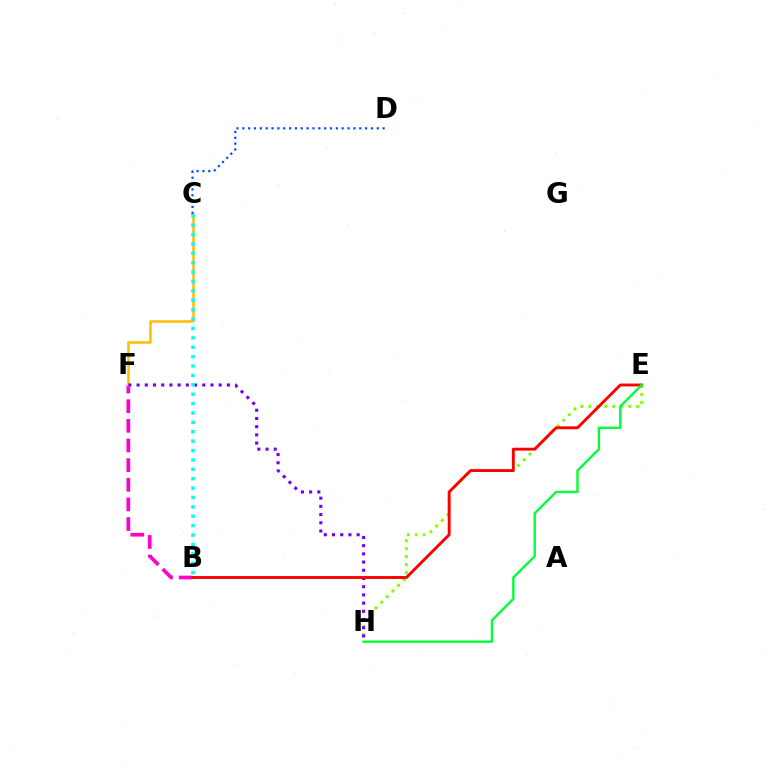{('E', 'H'): [{'color': '#84ff00', 'line_style': 'dotted', 'thickness': 2.17}, {'color': '#00ff39', 'line_style': 'solid', 'thickness': 1.71}], ('B', 'F'): [{'color': '#ff00cf', 'line_style': 'dashed', 'thickness': 2.67}], ('C', 'F'): [{'color': '#ffbd00', 'line_style': 'solid', 'thickness': 1.81}], ('F', 'H'): [{'color': '#7200ff', 'line_style': 'dotted', 'thickness': 2.23}], ('C', 'D'): [{'color': '#004bff', 'line_style': 'dotted', 'thickness': 1.59}], ('B', 'E'): [{'color': '#ff0000', 'line_style': 'solid', 'thickness': 2.08}], ('B', 'C'): [{'color': '#00fff6', 'line_style': 'dotted', 'thickness': 2.55}]}